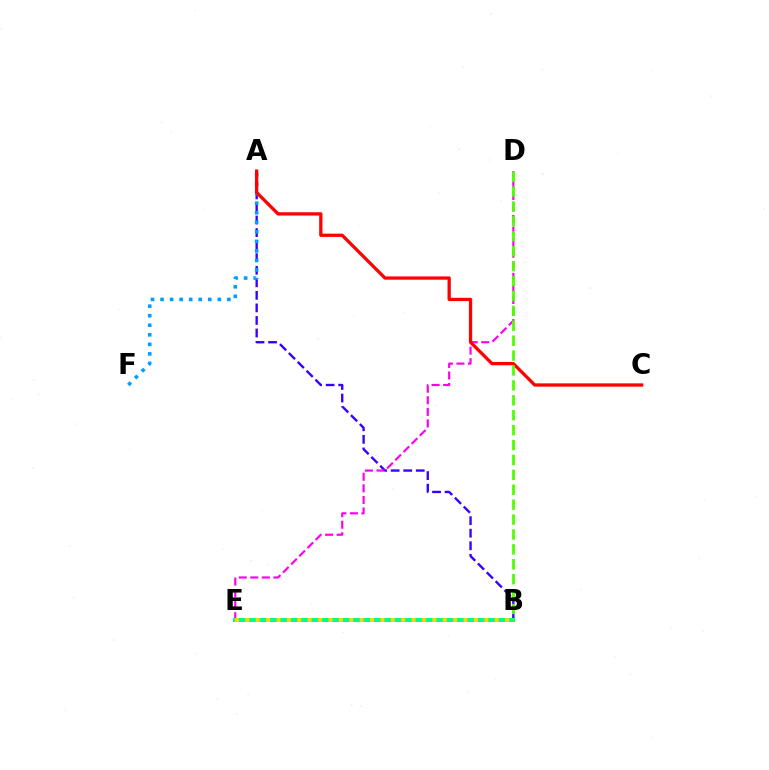{('A', 'B'): [{'color': '#3700ff', 'line_style': 'dashed', 'thickness': 1.71}], ('A', 'F'): [{'color': '#009eff', 'line_style': 'dotted', 'thickness': 2.59}], ('D', 'E'): [{'color': '#ff00ed', 'line_style': 'dashed', 'thickness': 1.57}], ('A', 'C'): [{'color': '#ff0000', 'line_style': 'solid', 'thickness': 2.36}], ('B', 'E'): [{'color': '#00ff86', 'line_style': 'solid', 'thickness': 2.89}, {'color': '#ffd500', 'line_style': 'dotted', 'thickness': 2.82}], ('B', 'D'): [{'color': '#4fff00', 'line_style': 'dashed', 'thickness': 2.03}]}